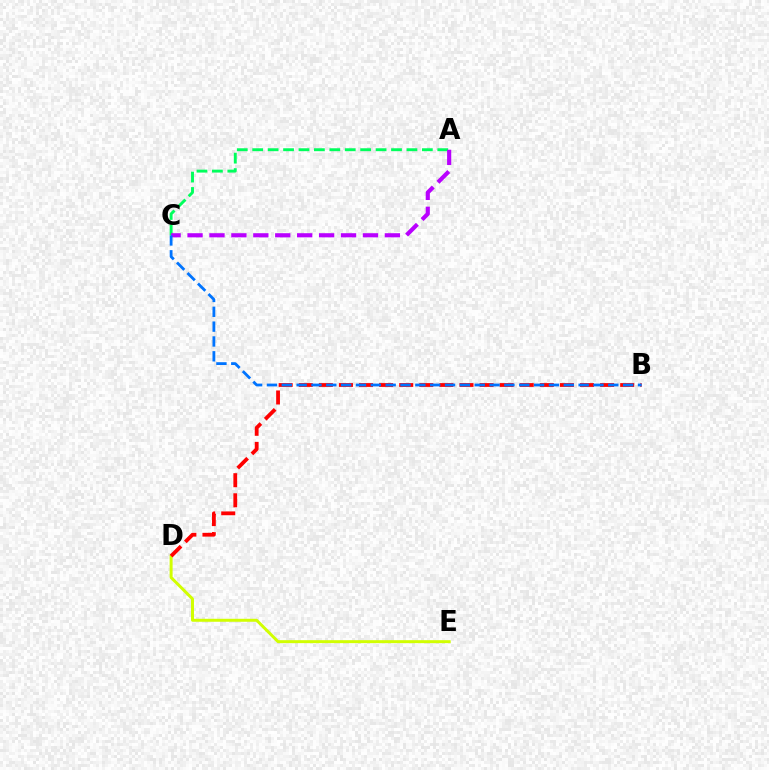{('D', 'E'): [{'color': '#d1ff00', 'line_style': 'solid', 'thickness': 2.14}], ('A', 'C'): [{'color': '#00ff5c', 'line_style': 'dashed', 'thickness': 2.1}, {'color': '#b900ff', 'line_style': 'dashed', 'thickness': 2.98}], ('B', 'D'): [{'color': '#ff0000', 'line_style': 'dashed', 'thickness': 2.73}], ('B', 'C'): [{'color': '#0074ff', 'line_style': 'dashed', 'thickness': 2.02}]}